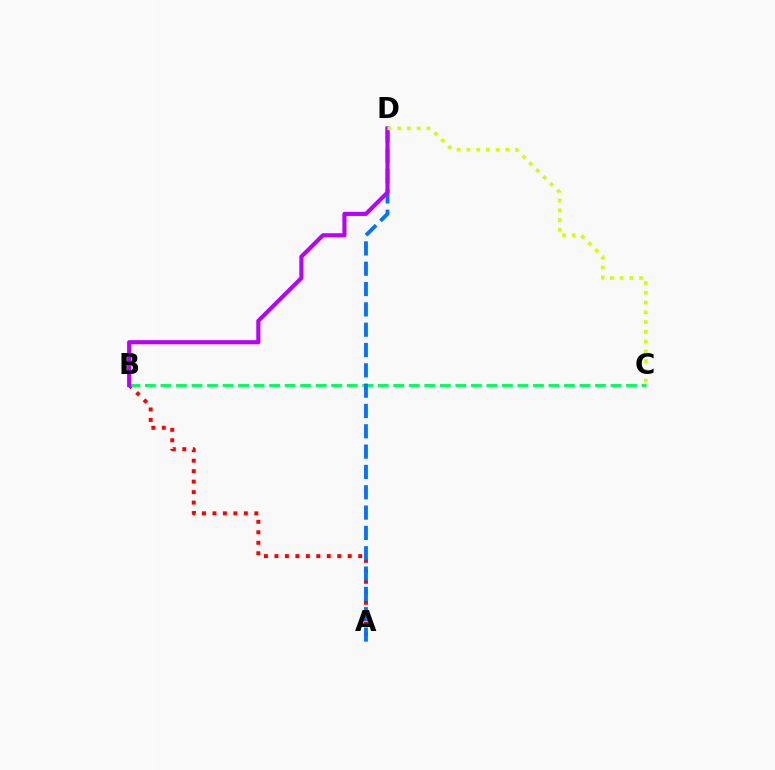{('A', 'B'): [{'color': '#ff0000', 'line_style': 'dotted', 'thickness': 2.85}], ('B', 'C'): [{'color': '#00ff5c', 'line_style': 'dashed', 'thickness': 2.11}], ('A', 'D'): [{'color': '#0074ff', 'line_style': 'dashed', 'thickness': 2.76}], ('B', 'D'): [{'color': '#b900ff', 'line_style': 'solid', 'thickness': 2.97}], ('C', 'D'): [{'color': '#d1ff00', 'line_style': 'dotted', 'thickness': 2.65}]}